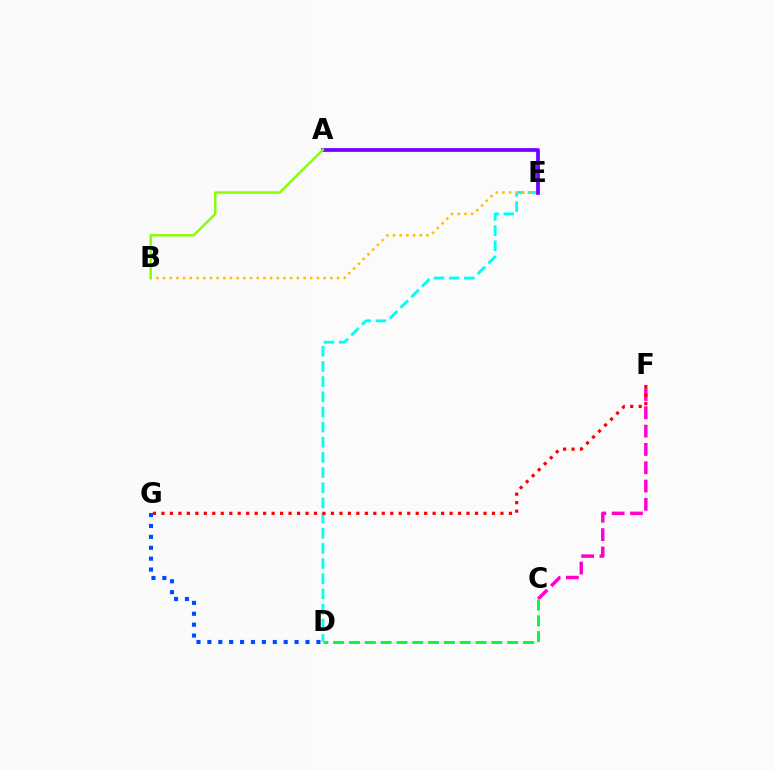{('D', 'E'): [{'color': '#00fff6', 'line_style': 'dashed', 'thickness': 2.06}], ('C', 'F'): [{'color': '#ff00cf', 'line_style': 'dashed', 'thickness': 2.49}], ('B', 'E'): [{'color': '#ffbd00', 'line_style': 'dotted', 'thickness': 1.82}], ('A', 'E'): [{'color': '#7200ff', 'line_style': 'solid', 'thickness': 2.7}], ('C', 'D'): [{'color': '#00ff39', 'line_style': 'dashed', 'thickness': 2.15}], ('D', 'G'): [{'color': '#004bff', 'line_style': 'dotted', 'thickness': 2.96}], ('F', 'G'): [{'color': '#ff0000', 'line_style': 'dotted', 'thickness': 2.3}], ('A', 'B'): [{'color': '#84ff00', 'line_style': 'solid', 'thickness': 1.74}]}